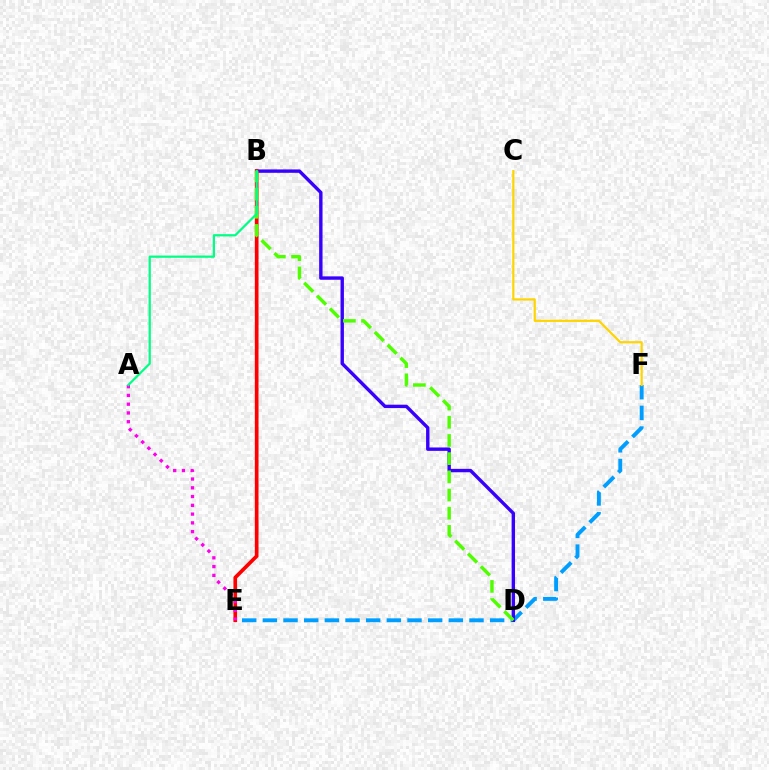{('E', 'F'): [{'color': '#009eff', 'line_style': 'dashed', 'thickness': 2.81}], ('B', 'D'): [{'color': '#3700ff', 'line_style': 'solid', 'thickness': 2.44}, {'color': '#4fff00', 'line_style': 'dashed', 'thickness': 2.47}], ('B', 'E'): [{'color': '#ff0000', 'line_style': 'solid', 'thickness': 2.66}], ('C', 'F'): [{'color': '#ffd500', 'line_style': 'solid', 'thickness': 1.58}], ('A', 'E'): [{'color': '#ff00ed', 'line_style': 'dotted', 'thickness': 2.38}], ('A', 'B'): [{'color': '#00ff86', 'line_style': 'solid', 'thickness': 1.61}]}